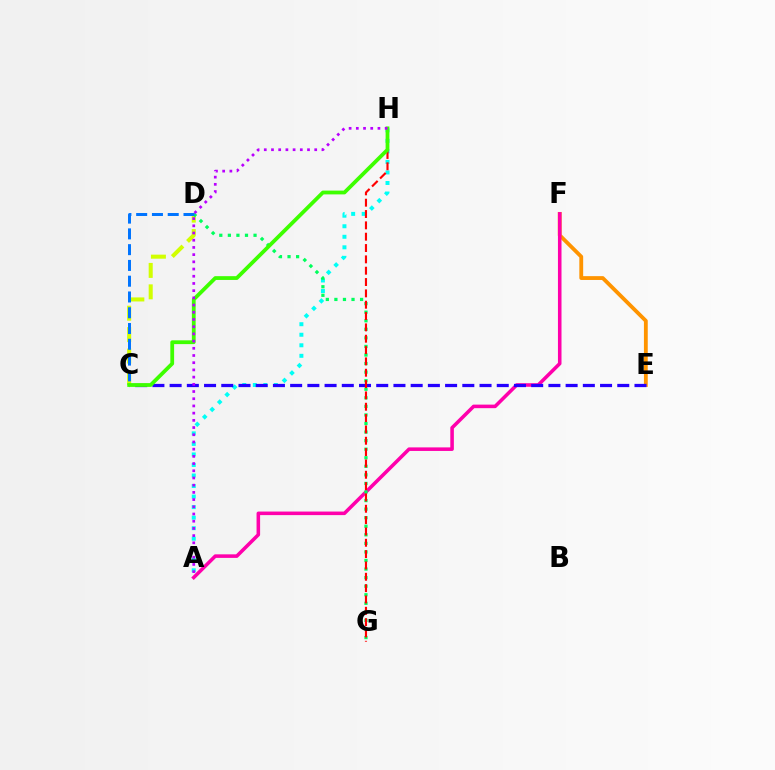{('E', 'F'): [{'color': '#ff9400', 'line_style': 'solid', 'thickness': 2.75}], ('A', 'F'): [{'color': '#ff00ac', 'line_style': 'solid', 'thickness': 2.56}], ('C', 'D'): [{'color': '#d1ff00', 'line_style': 'dashed', 'thickness': 2.91}, {'color': '#0074ff', 'line_style': 'dashed', 'thickness': 2.14}], ('A', 'H'): [{'color': '#00fff6', 'line_style': 'dotted', 'thickness': 2.86}, {'color': '#b900ff', 'line_style': 'dotted', 'thickness': 1.96}], ('D', 'G'): [{'color': '#00ff5c', 'line_style': 'dotted', 'thickness': 2.33}], ('C', 'E'): [{'color': '#2500ff', 'line_style': 'dashed', 'thickness': 2.34}], ('G', 'H'): [{'color': '#ff0000', 'line_style': 'dashed', 'thickness': 1.54}], ('C', 'H'): [{'color': '#3dff00', 'line_style': 'solid', 'thickness': 2.72}]}